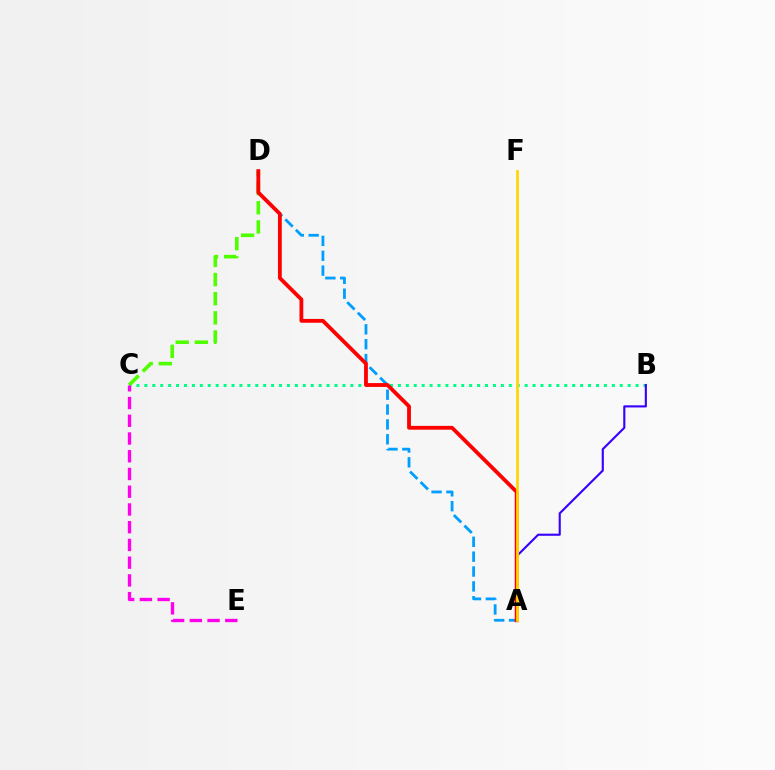{('B', 'C'): [{'color': '#00ff86', 'line_style': 'dotted', 'thickness': 2.15}], ('C', 'D'): [{'color': '#4fff00', 'line_style': 'dashed', 'thickness': 2.6}], ('A', 'B'): [{'color': '#3700ff', 'line_style': 'solid', 'thickness': 1.53}], ('C', 'E'): [{'color': '#ff00ed', 'line_style': 'dashed', 'thickness': 2.41}], ('A', 'D'): [{'color': '#009eff', 'line_style': 'dashed', 'thickness': 2.02}, {'color': '#ff0000', 'line_style': 'solid', 'thickness': 2.74}], ('A', 'F'): [{'color': '#ffd500', 'line_style': 'solid', 'thickness': 1.95}]}